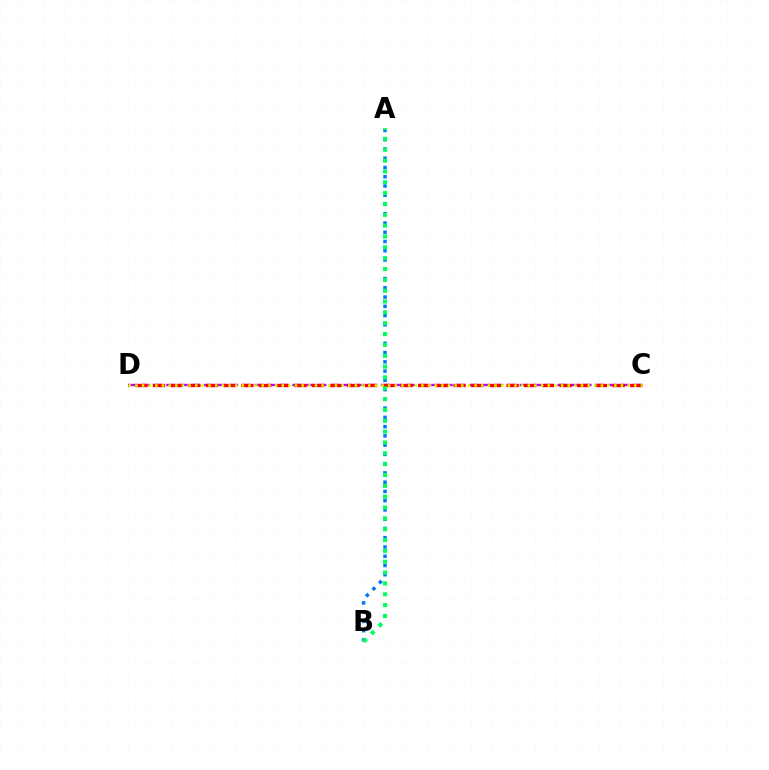{('C', 'D'): [{'color': '#b900ff', 'line_style': 'dashed', 'thickness': 1.71}, {'color': '#ff0000', 'line_style': 'dashed', 'thickness': 2.4}, {'color': '#d1ff00', 'line_style': 'dotted', 'thickness': 1.81}], ('A', 'B'): [{'color': '#0074ff', 'line_style': 'dotted', 'thickness': 2.51}, {'color': '#00ff5c', 'line_style': 'dotted', 'thickness': 2.95}]}